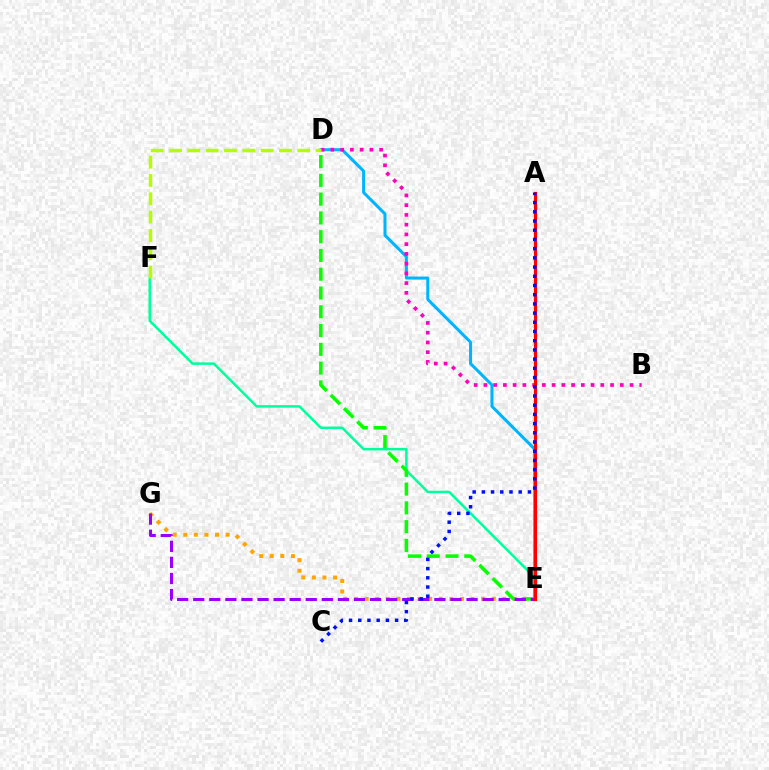{('E', 'F'): [{'color': '#00ff9d', 'line_style': 'solid', 'thickness': 1.8}], ('D', 'E'): [{'color': '#00b5ff', 'line_style': 'solid', 'thickness': 2.18}, {'color': '#08ff00', 'line_style': 'dashed', 'thickness': 2.55}], ('B', 'D'): [{'color': '#ff00bd', 'line_style': 'dotted', 'thickness': 2.65}], ('E', 'G'): [{'color': '#ffa500', 'line_style': 'dotted', 'thickness': 2.88}, {'color': '#9b00ff', 'line_style': 'dashed', 'thickness': 2.18}], ('D', 'F'): [{'color': '#b3ff00', 'line_style': 'dashed', 'thickness': 2.49}], ('A', 'E'): [{'color': '#ff0000', 'line_style': 'solid', 'thickness': 2.31}], ('A', 'C'): [{'color': '#0010ff', 'line_style': 'dotted', 'thickness': 2.5}]}